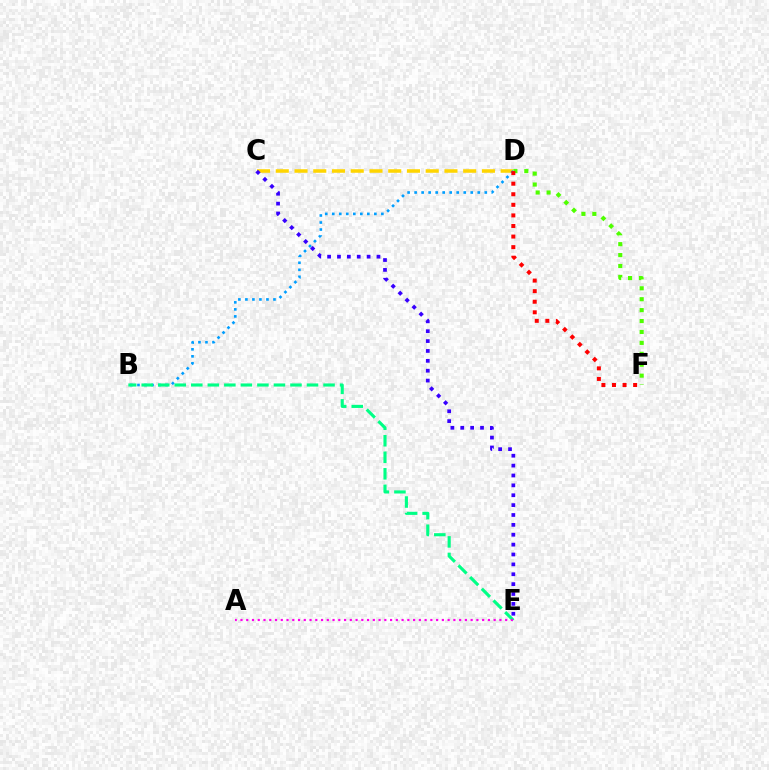{('C', 'D'): [{'color': '#ffd500', 'line_style': 'dashed', 'thickness': 2.55}], ('B', 'D'): [{'color': '#009eff', 'line_style': 'dotted', 'thickness': 1.91}], ('C', 'E'): [{'color': '#3700ff', 'line_style': 'dotted', 'thickness': 2.68}], ('B', 'E'): [{'color': '#00ff86', 'line_style': 'dashed', 'thickness': 2.25}], ('A', 'E'): [{'color': '#ff00ed', 'line_style': 'dotted', 'thickness': 1.56}], ('D', 'F'): [{'color': '#4fff00', 'line_style': 'dotted', 'thickness': 2.97}, {'color': '#ff0000', 'line_style': 'dotted', 'thickness': 2.87}]}